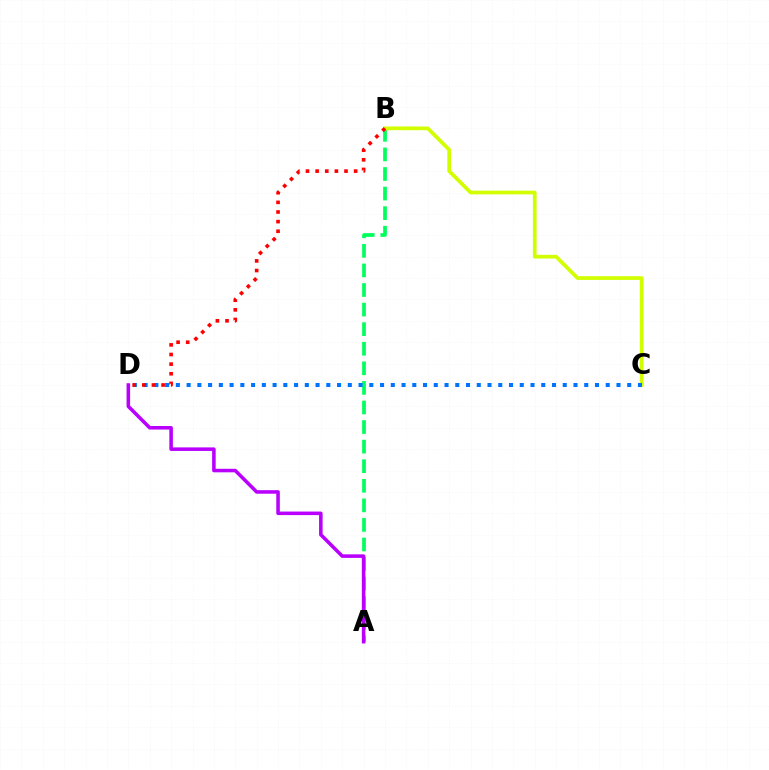{('A', 'B'): [{'color': '#00ff5c', 'line_style': 'dashed', 'thickness': 2.66}], ('B', 'C'): [{'color': '#d1ff00', 'line_style': 'solid', 'thickness': 2.68}], ('C', 'D'): [{'color': '#0074ff', 'line_style': 'dotted', 'thickness': 2.92}], ('A', 'D'): [{'color': '#b900ff', 'line_style': 'solid', 'thickness': 2.55}], ('B', 'D'): [{'color': '#ff0000', 'line_style': 'dotted', 'thickness': 2.62}]}